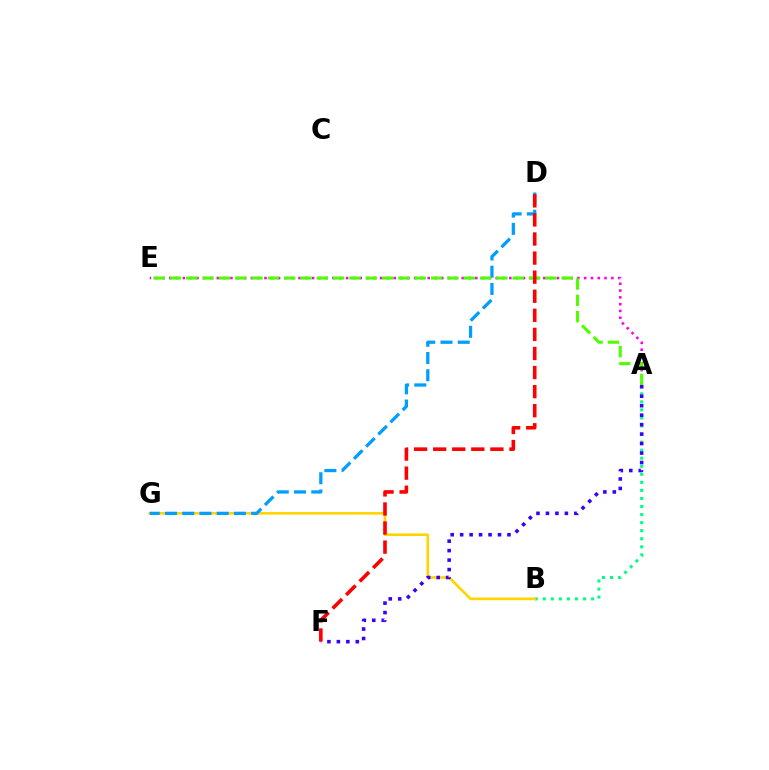{('A', 'B'): [{'color': '#00ff86', 'line_style': 'dotted', 'thickness': 2.19}], ('B', 'G'): [{'color': '#ffd500', 'line_style': 'solid', 'thickness': 1.9}], ('D', 'G'): [{'color': '#009eff', 'line_style': 'dashed', 'thickness': 2.34}], ('A', 'E'): [{'color': '#ff00ed', 'line_style': 'dotted', 'thickness': 1.85}, {'color': '#4fff00', 'line_style': 'dashed', 'thickness': 2.22}], ('D', 'F'): [{'color': '#ff0000', 'line_style': 'dashed', 'thickness': 2.59}], ('A', 'F'): [{'color': '#3700ff', 'line_style': 'dotted', 'thickness': 2.57}]}